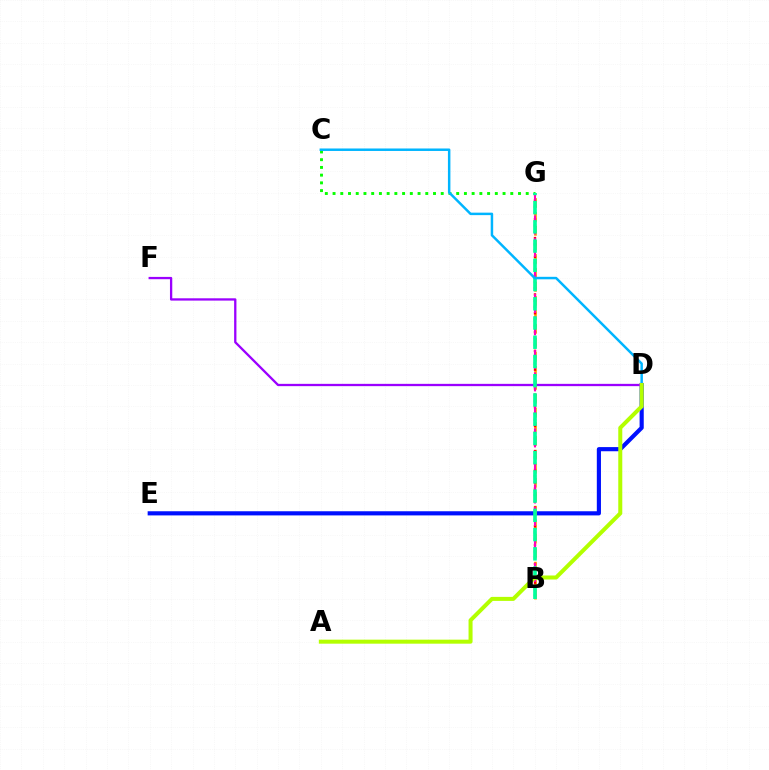{('D', 'E'): [{'color': '#0010ff', 'line_style': 'solid', 'thickness': 2.99}], ('B', 'G'): [{'color': '#ffa500', 'line_style': 'dashed', 'thickness': 1.9}, {'color': '#ff0000', 'line_style': 'dotted', 'thickness': 1.7}, {'color': '#ff00bd', 'line_style': 'dashed', 'thickness': 1.52}, {'color': '#00ff9d', 'line_style': 'dashed', 'thickness': 2.61}], ('D', 'F'): [{'color': '#9b00ff', 'line_style': 'solid', 'thickness': 1.65}], ('C', 'G'): [{'color': '#08ff00', 'line_style': 'dotted', 'thickness': 2.1}], ('C', 'D'): [{'color': '#00b5ff', 'line_style': 'solid', 'thickness': 1.79}], ('A', 'D'): [{'color': '#b3ff00', 'line_style': 'solid', 'thickness': 2.89}]}